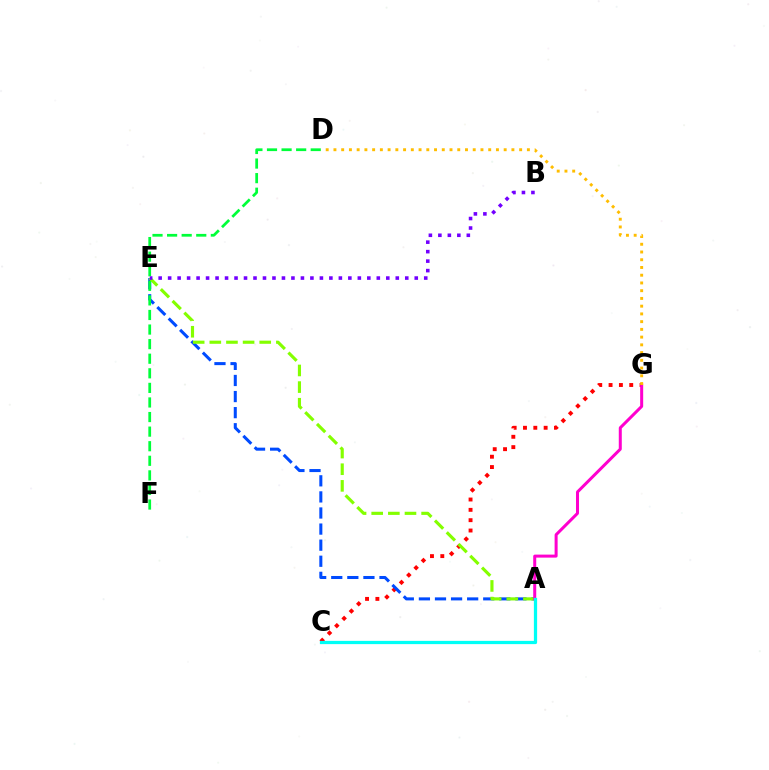{('C', 'G'): [{'color': '#ff0000', 'line_style': 'dotted', 'thickness': 2.81}], ('A', 'E'): [{'color': '#004bff', 'line_style': 'dashed', 'thickness': 2.19}, {'color': '#84ff00', 'line_style': 'dashed', 'thickness': 2.26}], ('D', 'F'): [{'color': '#00ff39', 'line_style': 'dashed', 'thickness': 1.98}], ('A', 'G'): [{'color': '#ff00cf', 'line_style': 'solid', 'thickness': 2.17}], ('D', 'G'): [{'color': '#ffbd00', 'line_style': 'dotted', 'thickness': 2.1}], ('A', 'C'): [{'color': '#00fff6', 'line_style': 'solid', 'thickness': 2.33}], ('B', 'E'): [{'color': '#7200ff', 'line_style': 'dotted', 'thickness': 2.58}]}